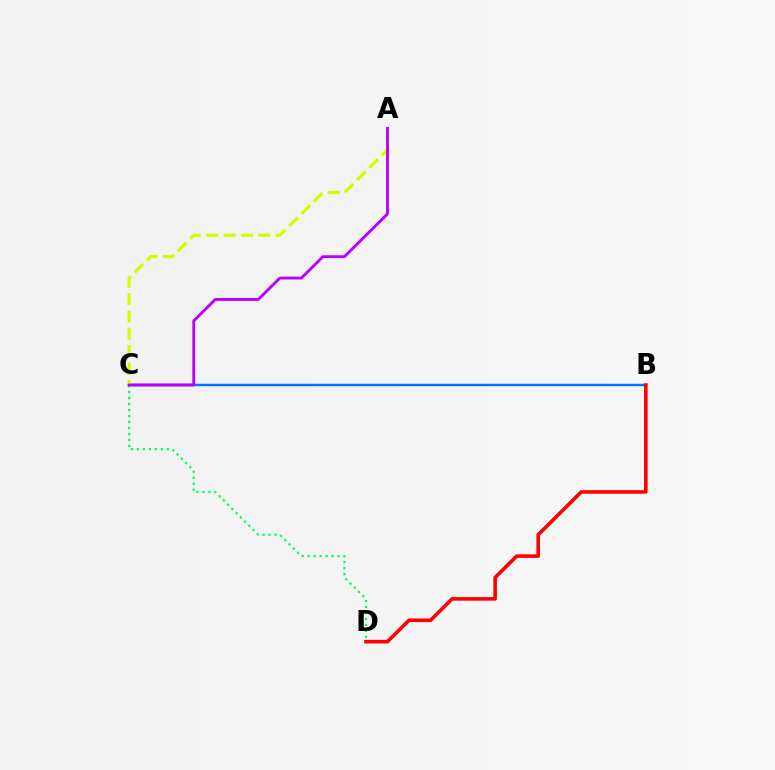{('C', 'D'): [{'color': '#00ff5c', 'line_style': 'dotted', 'thickness': 1.63}], ('B', 'C'): [{'color': '#0074ff', 'line_style': 'solid', 'thickness': 1.77}], ('A', 'C'): [{'color': '#d1ff00', 'line_style': 'dashed', 'thickness': 2.36}, {'color': '#b900ff', 'line_style': 'solid', 'thickness': 2.06}], ('B', 'D'): [{'color': '#ff0000', 'line_style': 'solid', 'thickness': 2.58}]}